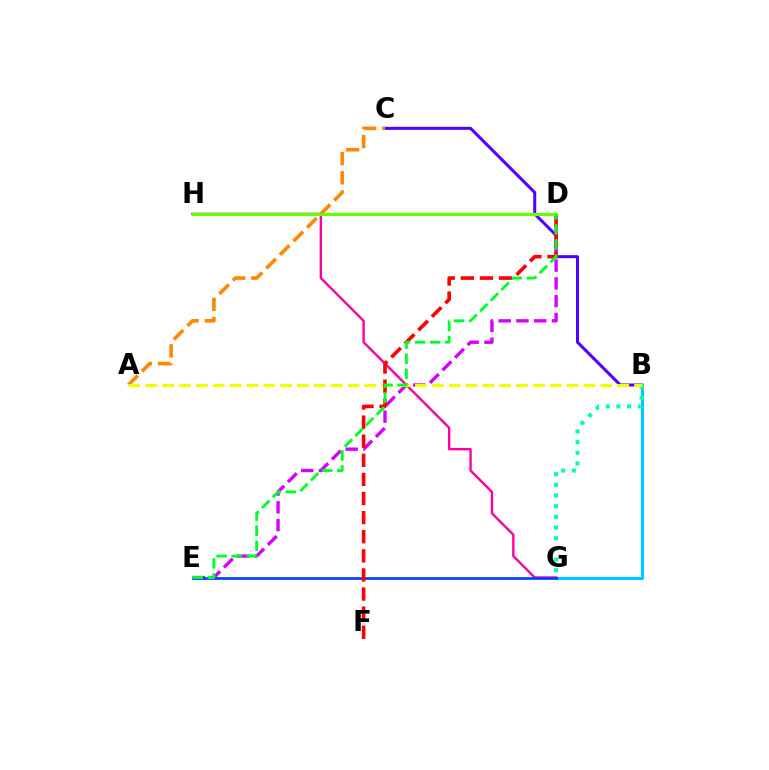{('B', 'C'): [{'color': '#4f00ff', 'line_style': 'solid', 'thickness': 2.16}], ('B', 'G'): [{'color': '#00c7ff', 'line_style': 'solid', 'thickness': 2.25}, {'color': '#00ffaf', 'line_style': 'dotted', 'thickness': 2.9}], ('D', 'E'): [{'color': '#d600ff', 'line_style': 'dashed', 'thickness': 2.42}, {'color': '#00ff27', 'line_style': 'dashed', 'thickness': 2.05}], ('A', 'C'): [{'color': '#ff8800', 'line_style': 'dashed', 'thickness': 2.61}], ('G', 'H'): [{'color': '#ff00a0', 'line_style': 'solid', 'thickness': 1.72}], ('E', 'G'): [{'color': '#003fff', 'line_style': 'solid', 'thickness': 1.93}], ('A', 'B'): [{'color': '#eeff00', 'line_style': 'dashed', 'thickness': 2.29}], ('D', 'F'): [{'color': '#ff0000', 'line_style': 'dashed', 'thickness': 2.6}], ('D', 'H'): [{'color': '#66ff00', 'line_style': 'solid', 'thickness': 2.29}]}